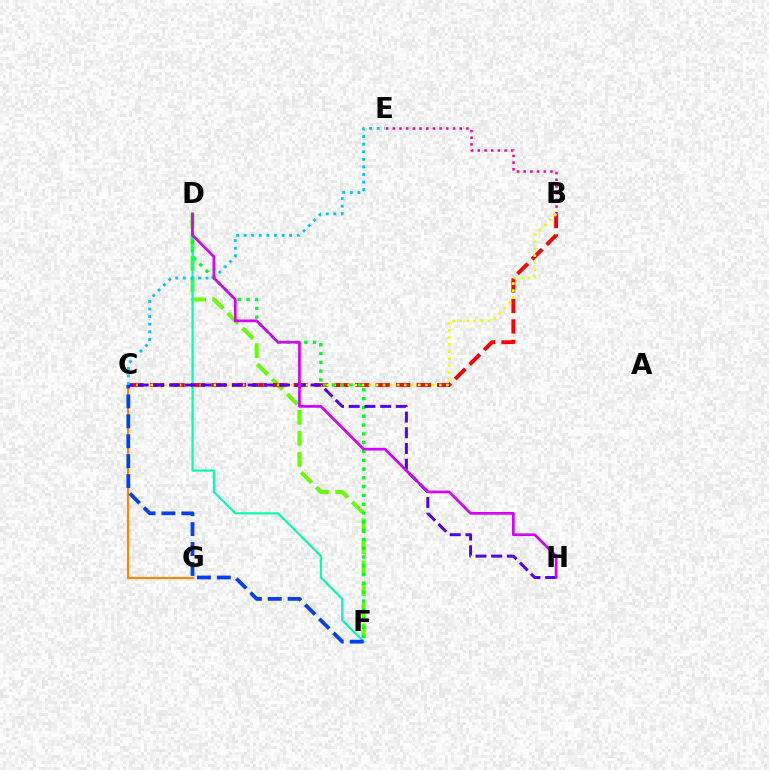{('D', 'F'): [{'color': '#66ff00', 'line_style': 'dashed', 'thickness': 2.86}, {'color': '#00ffaf', 'line_style': 'solid', 'thickness': 1.55}, {'color': '#00ff27', 'line_style': 'dotted', 'thickness': 2.39}], ('B', 'C'): [{'color': '#ff0000', 'line_style': 'dashed', 'thickness': 2.79}, {'color': '#eeff00', 'line_style': 'dotted', 'thickness': 1.91}], ('C', 'G'): [{'color': '#ff8800', 'line_style': 'solid', 'thickness': 1.54}], ('B', 'E'): [{'color': '#ff00a0', 'line_style': 'dotted', 'thickness': 1.82}], ('C', 'F'): [{'color': '#003fff', 'line_style': 'dashed', 'thickness': 2.71}], ('C', 'H'): [{'color': '#4f00ff', 'line_style': 'dashed', 'thickness': 2.13}], ('C', 'E'): [{'color': '#00c7ff', 'line_style': 'dotted', 'thickness': 2.06}], ('D', 'H'): [{'color': '#d600ff', 'line_style': 'solid', 'thickness': 1.95}]}